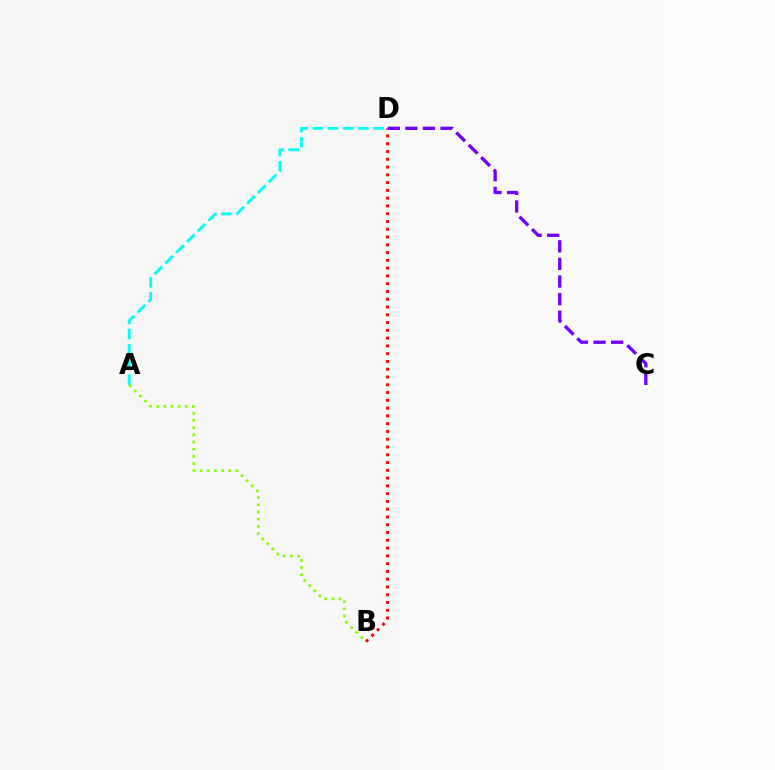{('B', 'D'): [{'color': '#ff0000', 'line_style': 'dotted', 'thickness': 2.11}], ('A', 'D'): [{'color': '#00fff6', 'line_style': 'dashed', 'thickness': 2.06}], ('A', 'B'): [{'color': '#84ff00', 'line_style': 'dotted', 'thickness': 1.95}], ('C', 'D'): [{'color': '#7200ff', 'line_style': 'dashed', 'thickness': 2.39}]}